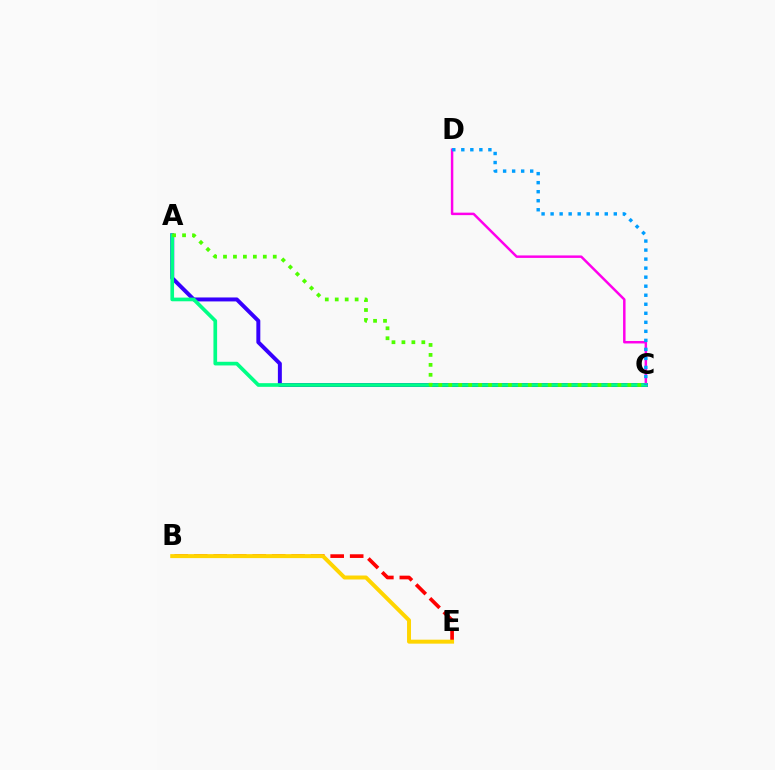{('B', 'E'): [{'color': '#ff0000', 'line_style': 'dashed', 'thickness': 2.65}, {'color': '#ffd500', 'line_style': 'solid', 'thickness': 2.86}], ('A', 'C'): [{'color': '#3700ff', 'line_style': 'solid', 'thickness': 2.85}, {'color': '#00ff86', 'line_style': 'solid', 'thickness': 2.65}, {'color': '#4fff00', 'line_style': 'dotted', 'thickness': 2.7}], ('C', 'D'): [{'color': '#ff00ed', 'line_style': 'solid', 'thickness': 1.78}, {'color': '#009eff', 'line_style': 'dotted', 'thickness': 2.45}]}